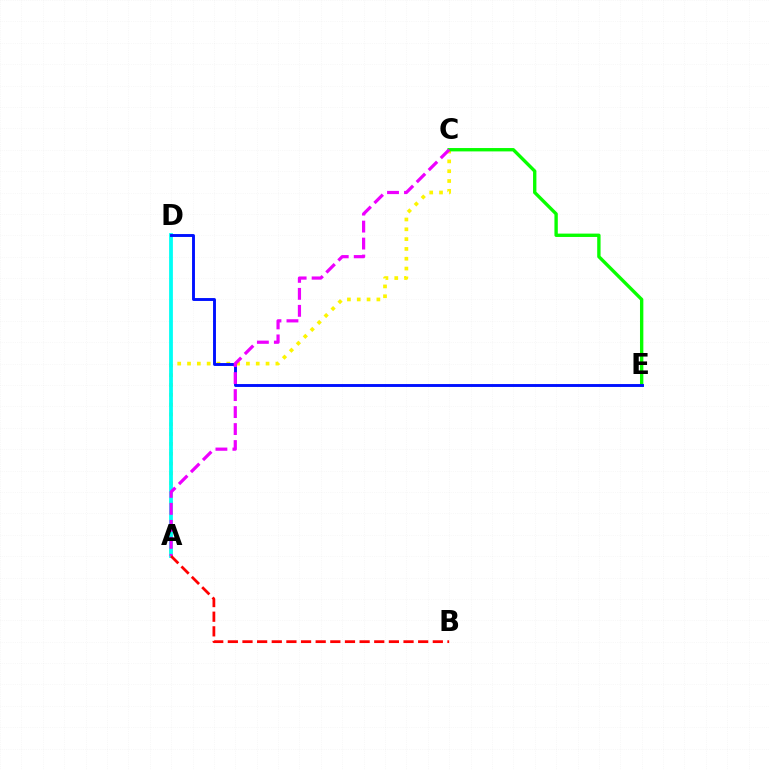{('A', 'C'): [{'color': '#fcf500', 'line_style': 'dotted', 'thickness': 2.67}, {'color': '#ee00ff', 'line_style': 'dashed', 'thickness': 2.31}], ('C', 'E'): [{'color': '#08ff00', 'line_style': 'solid', 'thickness': 2.42}], ('A', 'D'): [{'color': '#00fff6', 'line_style': 'solid', 'thickness': 2.72}], ('D', 'E'): [{'color': '#0010ff', 'line_style': 'solid', 'thickness': 2.09}], ('A', 'B'): [{'color': '#ff0000', 'line_style': 'dashed', 'thickness': 1.99}]}